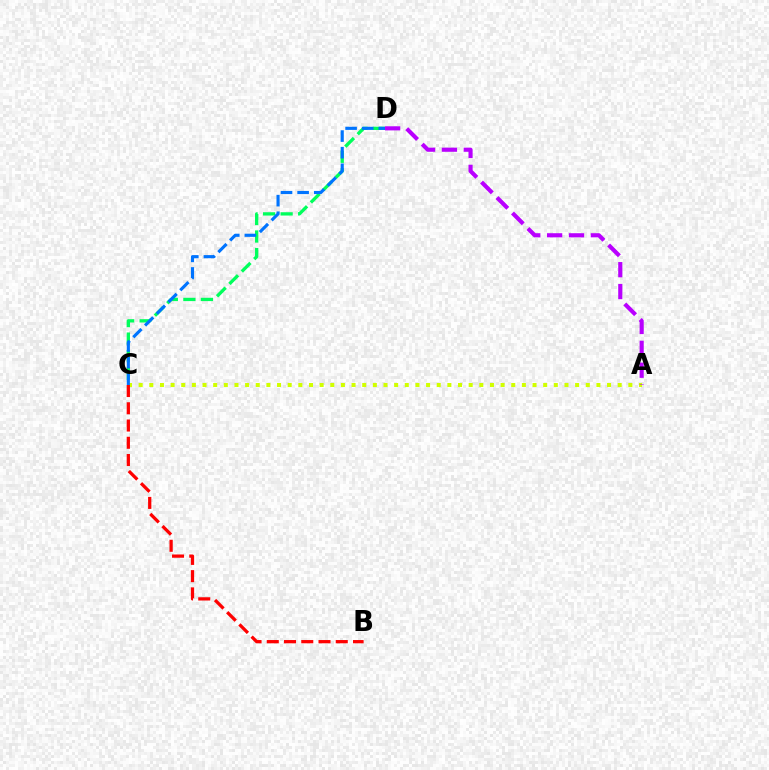{('A', 'C'): [{'color': '#d1ff00', 'line_style': 'dotted', 'thickness': 2.89}], ('C', 'D'): [{'color': '#00ff5c', 'line_style': 'dashed', 'thickness': 2.38}, {'color': '#0074ff', 'line_style': 'dashed', 'thickness': 2.26}], ('A', 'D'): [{'color': '#b900ff', 'line_style': 'dashed', 'thickness': 2.97}], ('B', 'C'): [{'color': '#ff0000', 'line_style': 'dashed', 'thickness': 2.34}]}